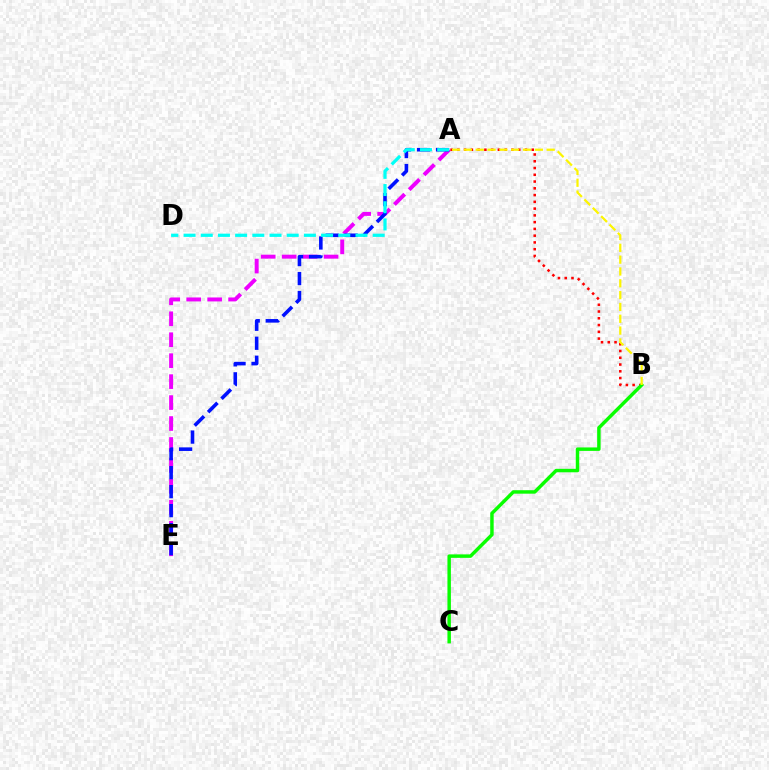{('A', 'B'): [{'color': '#ff0000', 'line_style': 'dotted', 'thickness': 1.84}, {'color': '#fcf500', 'line_style': 'dashed', 'thickness': 1.61}], ('A', 'E'): [{'color': '#ee00ff', 'line_style': 'dashed', 'thickness': 2.85}, {'color': '#0010ff', 'line_style': 'dashed', 'thickness': 2.58}], ('B', 'C'): [{'color': '#08ff00', 'line_style': 'solid', 'thickness': 2.49}], ('A', 'D'): [{'color': '#00fff6', 'line_style': 'dashed', 'thickness': 2.34}]}